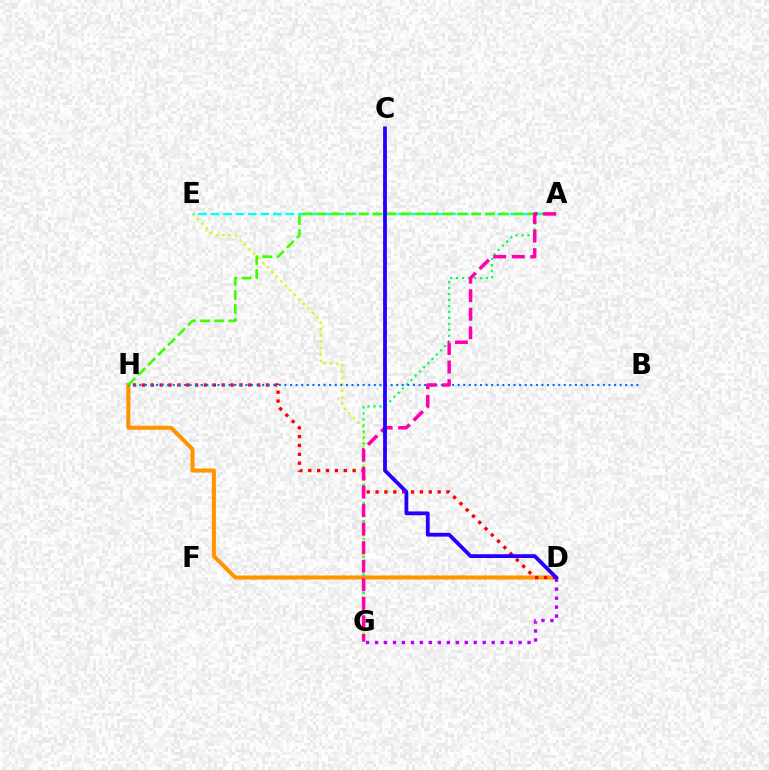{('E', 'G'): [{'color': '#d1ff00', 'line_style': 'dotted', 'thickness': 1.74}], ('D', 'H'): [{'color': '#ff9400', 'line_style': 'solid', 'thickness': 2.91}, {'color': '#ff0000', 'line_style': 'dotted', 'thickness': 2.41}], ('A', 'E'): [{'color': '#00fff6', 'line_style': 'dashed', 'thickness': 1.69}], ('A', 'G'): [{'color': '#00ff5c', 'line_style': 'dotted', 'thickness': 1.62}, {'color': '#ff00ac', 'line_style': 'dashed', 'thickness': 2.52}], ('B', 'H'): [{'color': '#0074ff', 'line_style': 'dotted', 'thickness': 1.52}], ('A', 'H'): [{'color': '#3dff00', 'line_style': 'dashed', 'thickness': 1.91}], ('D', 'G'): [{'color': '#b900ff', 'line_style': 'dotted', 'thickness': 2.44}], ('C', 'D'): [{'color': '#2500ff', 'line_style': 'solid', 'thickness': 2.73}]}